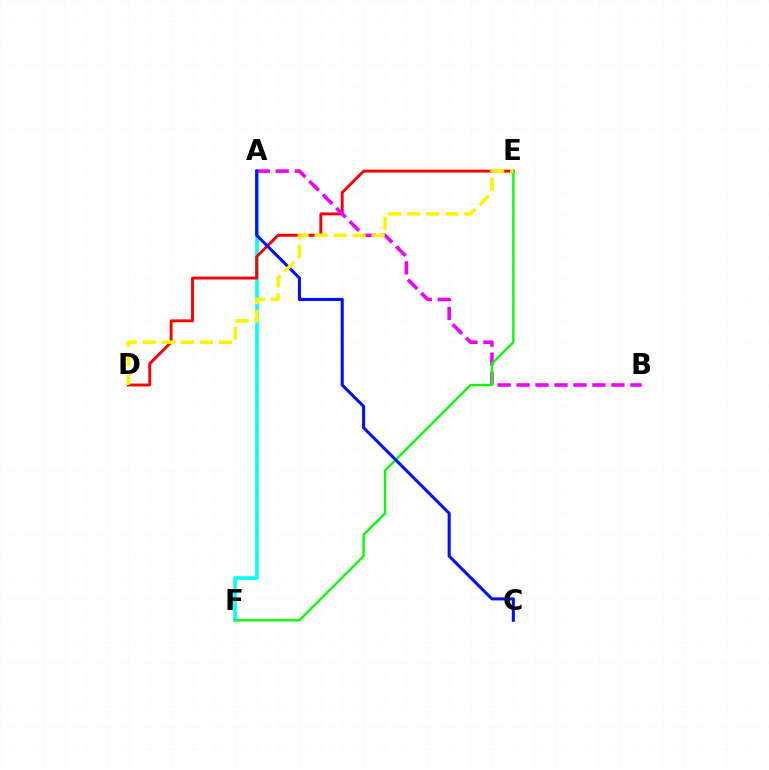{('A', 'F'): [{'color': '#00fff6', 'line_style': 'solid', 'thickness': 2.56}], ('D', 'E'): [{'color': '#ff0000', 'line_style': 'solid', 'thickness': 2.09}, {'color': '#fcf500', 'line_style': 'dashed', 'thickness': 2.58}], ('A', 'B'): [{'color': '#ee00ff', 'line_style': 'dashed', 'thickness': 2.58}], ('E', 'F'): [{'color': '#08ff00', 'line_style': 'solid', 'thickness': 1.69}], ('A', 'C'): [{'color': '#0010ff', 'line_style': 'solid', 'thickness': 2.2}]}